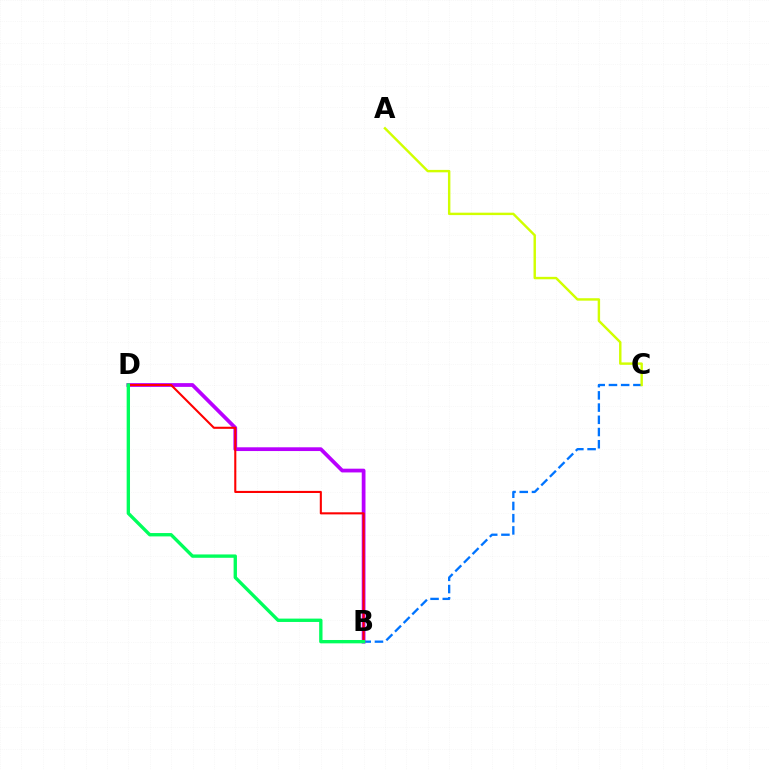{('B', 'C'): [{'color': '#0074ff', 'line_style': 'dashed', 'thickness': 1.66}], ('B', 'D'): [{'color': '#b900ff', 'line_style': 'solid', 'thickness': 2.7}, {'color': '#ff0000', 'line_style': 'solid', 'thickness': 1.5}, {'color': '#00ff5c', 'line_style': 'solid', 'thickness': 2.41}], ('A', 'C'): [{'color': '#d1ff00', 'line_style': 'solid', 'thickness': 1.75}]}